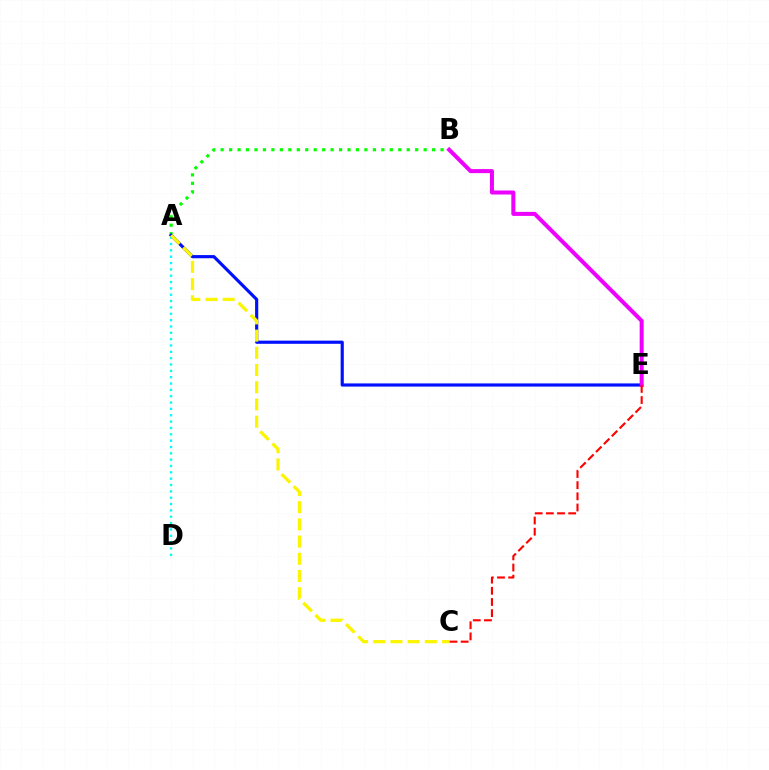{('A', 'B'): [{'color': '#08ff00', 'line_style': 'dotted', 'thickness': 2.3}], ('A', 'D'): [{'color': '#00fff6', 'line_style': 'dotted', 'thickness': 1.72}], ('A', 'E'): [{'color': '#0010ff', 'line_style': 'solid', 'thickness': 2.28}], ('B', 'E'): [{'color': '#ee00ff', 'line_style': 'solid', 'thickness': 2.89}], ('A', 'C'): [{'color': '#fcf500', 'line_style': 'dashed', 'thickness': 2.34}], ('C', 'E'): [{'color': '#ff0000', 'line_style': 'dashed', 'thickness': 1.52}]}